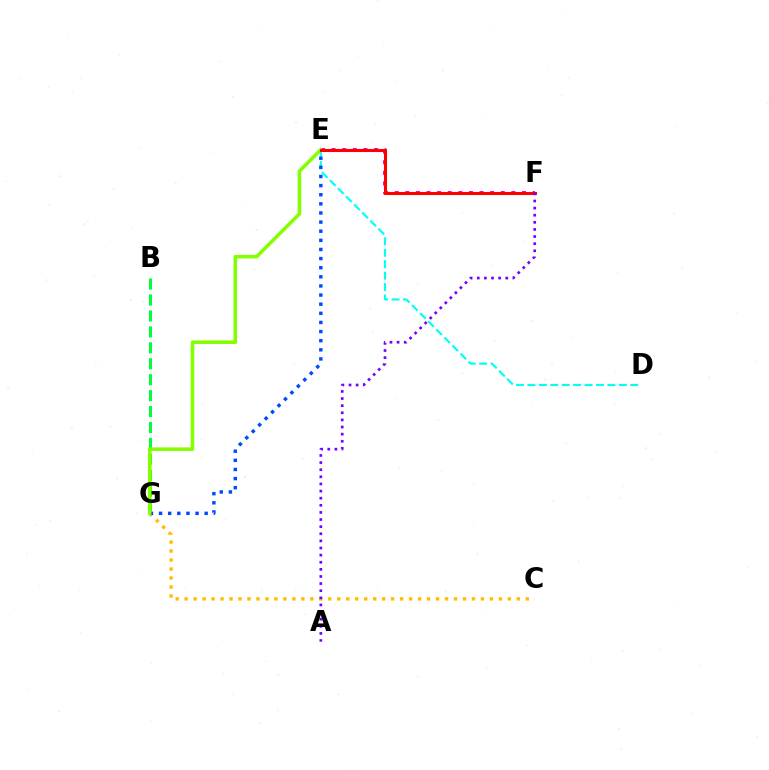{('D', 'E'): [{'color': '#00fff6', 'line_style': 'dashed', 'thickness': 1.55}], ('C', 'G'): [{'color': '#ffbd00', 'line_style': 'dotted', 'thickness': 2.44}], ('E', 'F'): [{'color': '#ff00cf', 'line_style': 'dotted', 'thickness': 2.88}, {'color': '#ff0000', 'line_style': 'solid', 'thickness': 2.2}], ('B', 'G'): [{'color': '#00ff39', 'line_style': 'dashed', 'thickness': 2.17}], ('E', 'G'): [{'color': '#004bff', 'line_style': 'dotted', 'thickness': 2.48}, {'color': '#84ff00', 'line_style': 'solid', 'thickness': 2.56}], ('A', 'F'): [{'color': '#7200ff', 'line_style': 'dotted', 'thickness': 1.93}]}